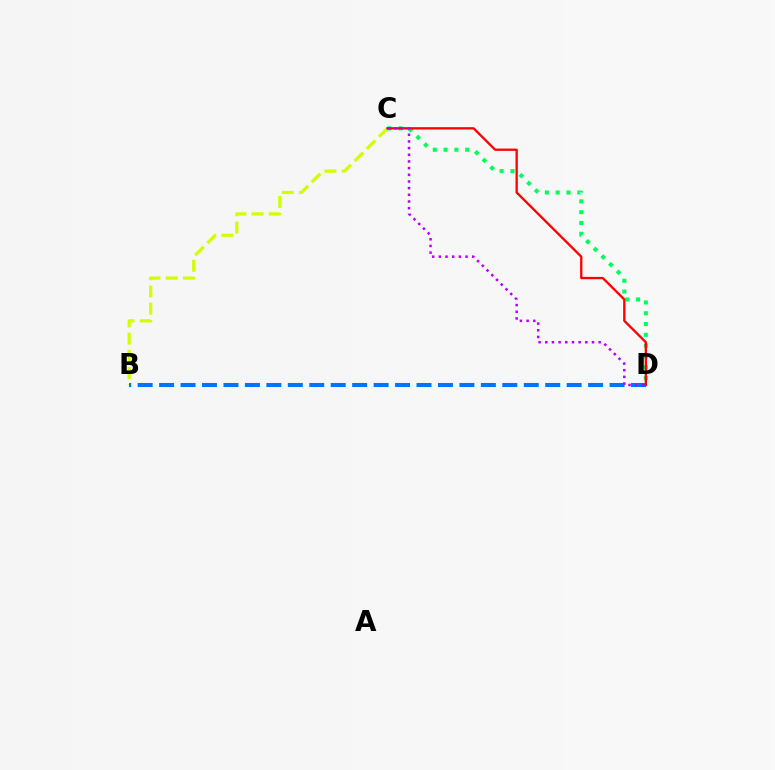{('B', 'C'): [{'color': '#d1ff00', 'line_style': 'dashed', 'thickness': 2.33}], ('B', 'D'): [{'color': '#0074ff', 'line_style': 'dashed', 'thickness': 2.91}], ('C', 'D'): [{'color': '#00ff5c', 'line_style': 'dotted', 'thickness': 2.94}, {'color': '#ff0000', 'line_style': 'solid', 'thickness': 1.66}, {'color': '#b900ff', 'line_style': 'dotted', 'thickness': 1.81}]}